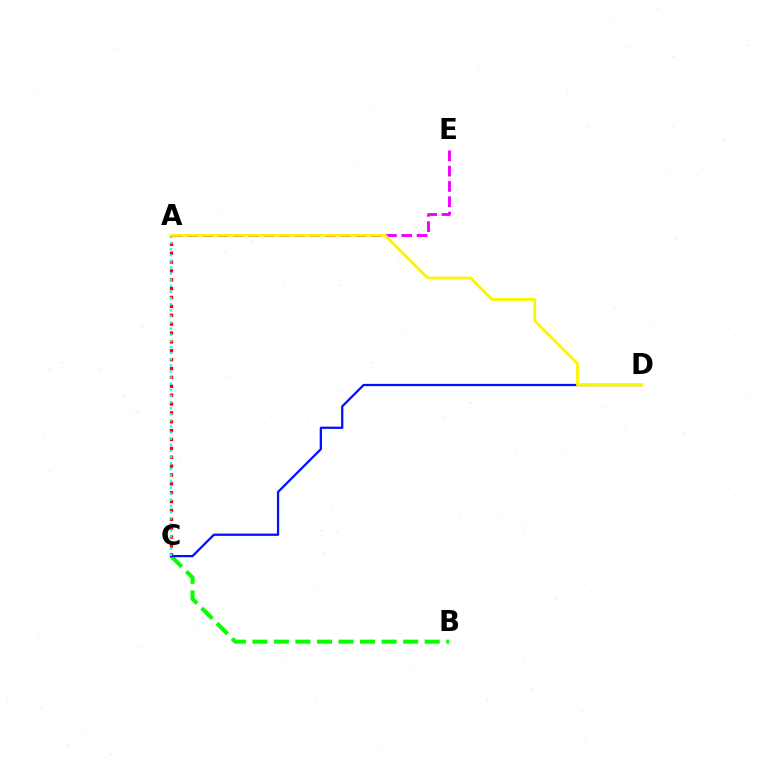{('B', 'C'): [{'color': '#08ff00', 'line_style': 'dashed', 'thickness': 2.93}], ('A', 'E'): [{'color': '#ee00ff', 'line_style': 'dashed', 'thickness': 2.08}], ('A', 'C'): [{'color': '#ff0000', 'line_style': 'dotted', 'thickness': 2.41}, {'color': '#00fff6', 'line_style': 'dotted', 'thickness': 1.66}], ('C', 'D'): [{'color': '#0010ff', 'line_style': 'solid', 'thickness': 1.63}], ('A', 'D'): [{'color': '#fcf500', 'line_style': 'solid', 'thickness': 2.03}]}